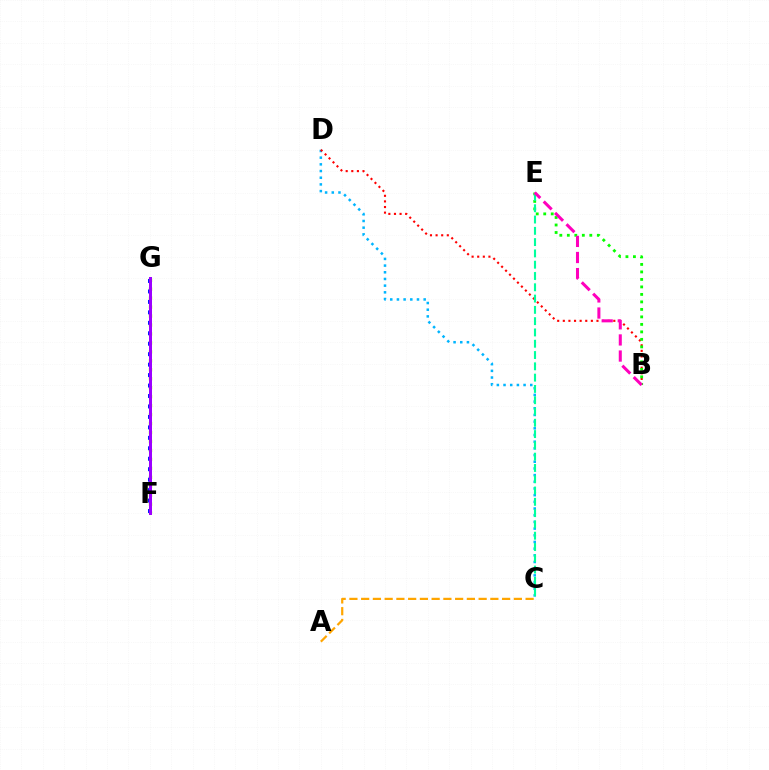{('F', 'G'): [{'color': '#b3ff00', 'line_style': 'dotted', 'thickness': 2.43}, {'color': '#0010ff', 'line_style': 'dotted', 'thickness': 2.84}, {'color': '#9b00ff', 'line_style': 'solid', 'thickness': 2.15}], ('C', 'D'): [{'color': '#00b5ff', 'line_style': 'dotted', 'thickness': 1.82}], ('B', 'D'): [{'color': '#ff0000', 'line_style': 'dotted', 'thickness': 1.52}], ('B', 'E'): [{'color': '#08ff00', 'line_style': 'dotted', 'thickness': 2.04}, {'color': '#ff00bd', 'line_style': 'dashed', 'thickness': 2.19}], ('C', 'E'): [{'color': '#00ff9d', 'line_style': 'dashed', 'thickness': 1.53}], ('A', 'C'): [{'color': '#ffa500', 'line_style': 'dashed', 'thickness': 1.6}]}